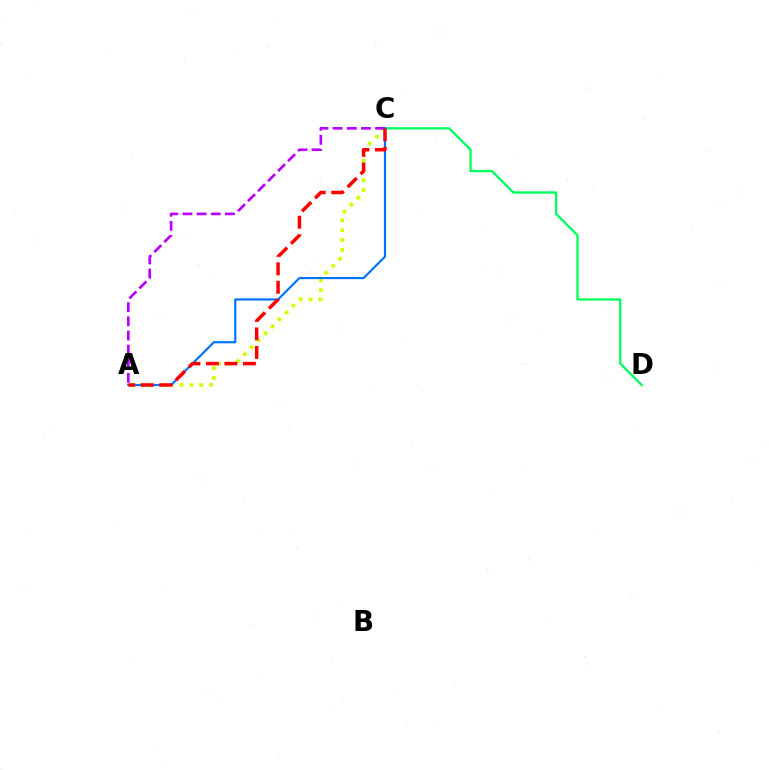{('C', 'D'): [{'color': '#00ff5c', 'line_style': 'solid', 'thickness': 1.67}], ('A', 'C'): [{'color': '#d1ff00', 'line_style': 'dotted', 'thickness': 2.67}, {'color': '#0074ff', 'line_style': 'solid', 'thickness': 1.56}, {'color': '#ff0000', 'line_style': 'dashed', 'thickness': 2.51}, {'color': '#b900ff', 'line_style': 'dashed', 'thickness': 1.92}]}